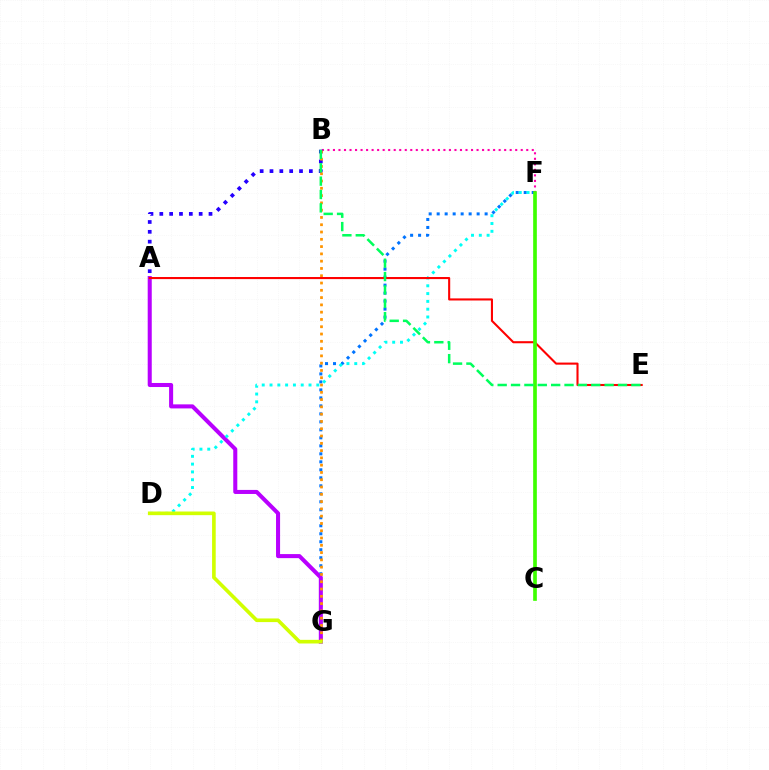{('F', 'G'): [{'color': '#0074ff', 'line_style': 'dotted', 'thickness': 2.17}], ('A', 'G'): [{'color': '#b900ff', 'line_style': 'solid', 'thickness': 2.91}], ('D', 'F'): [{'color': '#00fff6', 'line_style': 'dotted', 'thickness': 2.12}], ('B', 'F'): [{'color': '#ff00ac', 'line_style': 'dotted', 'thickness': 1.5}], ('A', 'B'): [{'color': '#2500ff', 'line_style': 'dotted', 'thickness': 2.67}], ('B', 'G'): [{'color': '#ff9400', 'line_style': 'dotted', 'thickness': 1.98}], ('A', 'E'): [{'color': '#ff0000', 'line_style': 'solid', 'thickness': 1.5}], ('D', 'G'): [{'color': '#d1ff00', 'line_style': 'solid', 'thickness': 2.62}], ('C', 'F'): [{'color': '#3dff00', 'line_style': 'solid', 'thickness': 2.64}], ('B', 'E'): [{'color': '#00ff5c', 'line_style': 'dashed', 'thickness': 1.82}]}